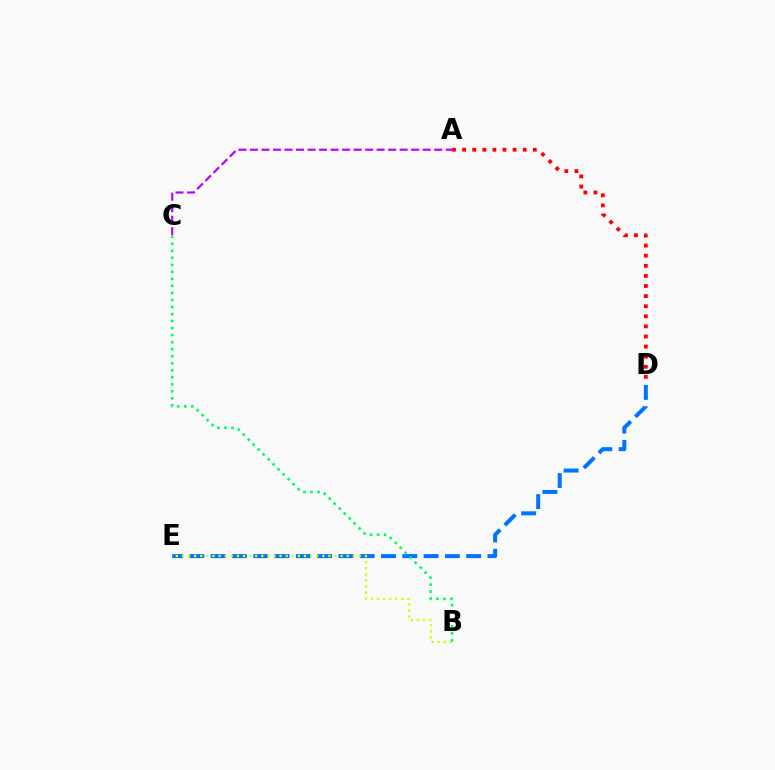{('D', 'E'): [{'color': '#0074ff', 'line_style': 'dashed', 'thickness': 2.89}], ('A', 'D'): [{'color': '#ff0000', 'line_style': 'dotted', 'thickness': 2.74}], ('B', 'E'): [{'color': '#d1ff00', 'line_style': 'dotted', 'thickness': 1.66}], ('A', 'C'): [{'color': '#b900ff', 'line_style': 'dashed', 'thickness': 1.56}], ('B', 'C'): [{'color': '#00ff5c', 'line_style': 'dotted', 'thickness': 1.91}]}